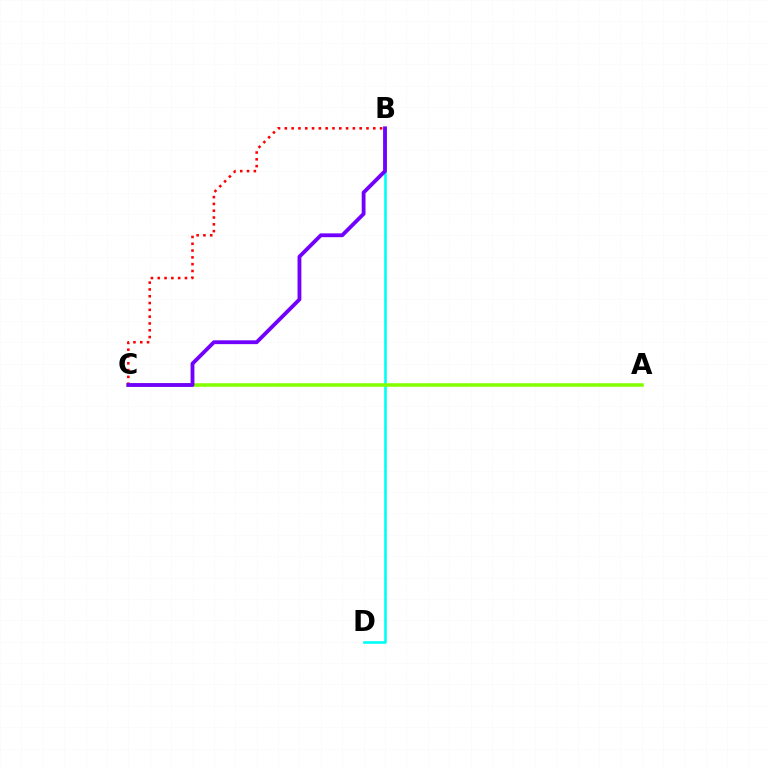{('B', 'D'): [{'color': '#00fff6', 'line_style': 'solid', 'thickness': 1.88}], ('A', 'C'): [{'color': '#84ff00', 'line_style': 'solid', 'thickness': 2.56}], ('B', 'C'): [{'color': '#ff0000', 'line_style': 'dotted', 'thickness': 1.85}, {'color': '#7200ff', 'line_style': 'solid', 'thickness': 2.75}]}